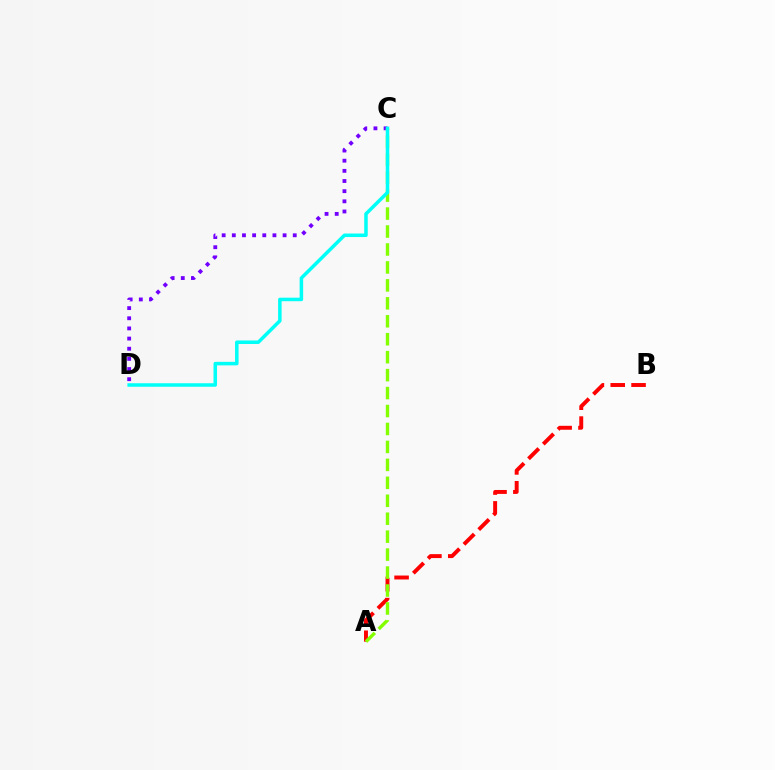{('A', 'B'): [{'color': '#ff0000', 'line_style': 'dashed', 'thickness': 2.83}], ('C', 'D'): [{'color': '#7200ff', 'line_style': 'dotted', 'thickness': 2.76}, {'color': '#00fff6', 'line_style': 'solid', 'thickness': 2.53}], ('A', 'C'): [{'color': '#84ff00', 'line_style': 'dashed', 'thickness': 2.44}]}